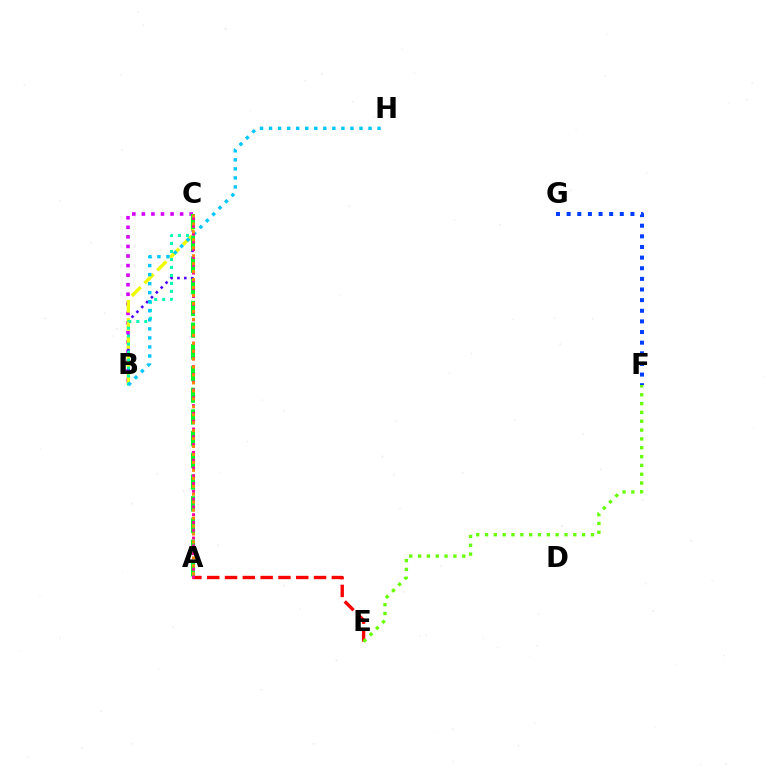{('B', 'C'): [{'color': '#d600ff', 'line_style': 'dotted', 'thickness': 2.6}, {'color': '#4f00ff', 'line_style': 'dotted', 'thickness': 1.87}, {'color': '#eeff00', 'line_style': 'dashed', 'thickness': 2.46}, {'color': '#00ffaf', 'line_style': 'dotted', 'thickness': 2.17}], ('A', 'C'): [{'color': '#00ff27', 'line_style': 'dashed', 'thickness': 2.95}, {'color': '#ff00a0', 'line_style': 'dotted', 'thickness': 2.12}, {'color': '#ff8800', 'line_style': 'dotted', 'thickness': 2.16}], ('A', 'E'): [{'color': '#ff0000', 'line_style': 'dashed', 'thickness': 2.42}], ('F', 'G'): [{'color': '#003fff', 'line_style': 'dotted', 'thickness': 2.89}], ('B', 'H'): [{'color': '#00c7ff', 'line_style': 'dotted', 'thickness': 2.46}], ('E', 'F'): [{'color': '#66ff00', 'line_style': 'dotted', 'thickness': 2.4}]}